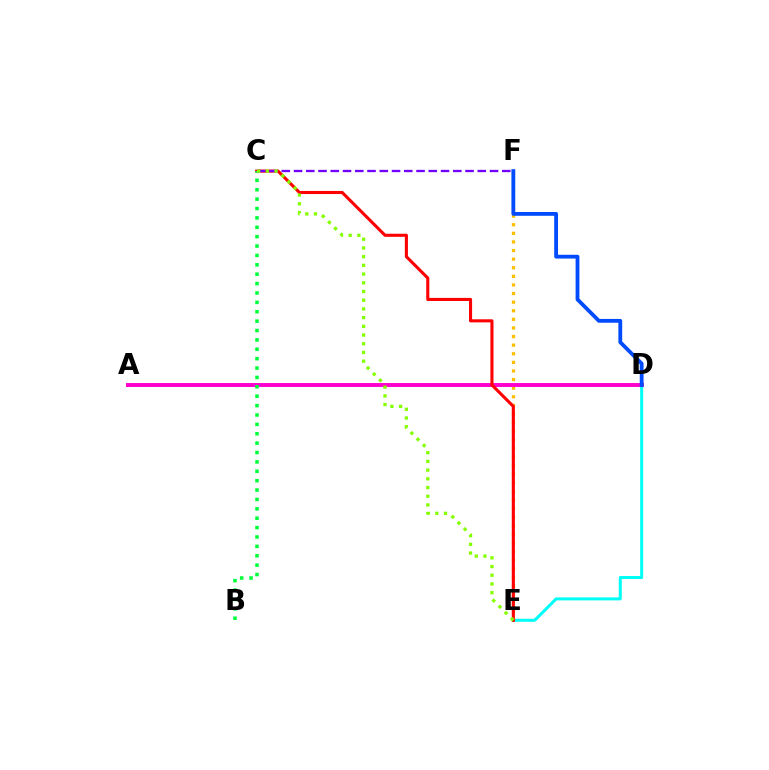{('D', 'E'): [{'color': '#00fff6', 'line_style': 'solid', 'thickness': 2.16}], ('E', 'F'): [{'color': '#ffbd00', 'line_style': 'dotted', 'thickness': 2.34}], ('A', 'D'): [{'color': '#ff00cf', 'line_style': 'solid', 'thickness': 2.83}], ('C', 'E'): [{'color': '#ff0000', 'line_style': 'solid', 'thickness': 2.22}, {'color': '#84ff00', 'line_style': 'dotted', 'thickness': 2.37}], ('B', 'C'): [{'color': '#00ff39', 'line_style': 'dotted', 'thickness': 2.55}], ('C', 'F'): [{'color': '#7200ff', 'line_style': 'dashed', 'thickness': 1.66}], ('D', 'F'): [{'color': '#004bff', 'line_style': 'solid', 'thickness': 2.74}]}